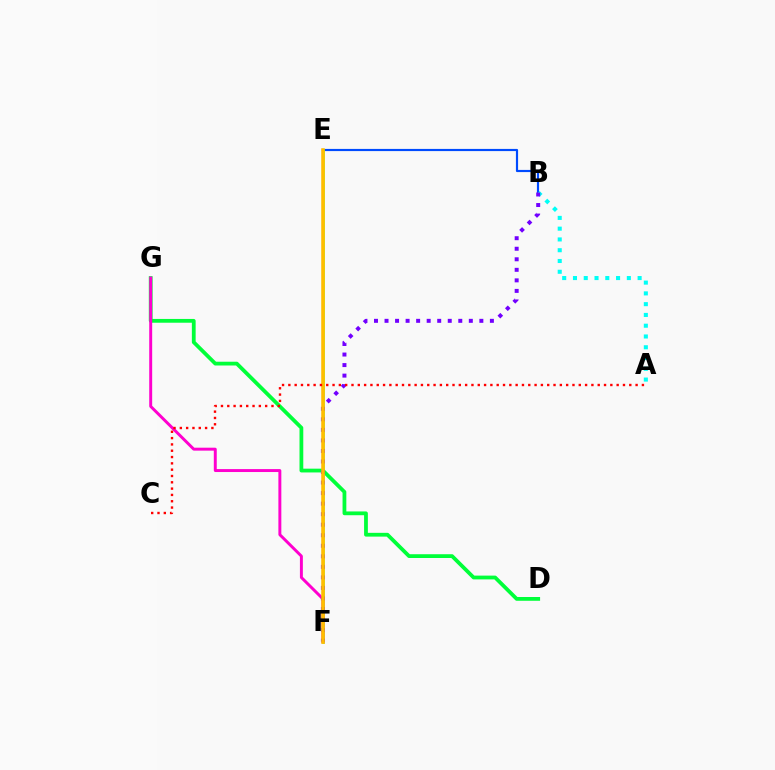{('B', 'E'): [{'color': '#004bff', 'line_style': 'solid', 'thickness': 1.56}], ('A', 'B'): [{'color': '#00fff6', 'line_style': 'dotted', 'thickness': 2.93}], ('D', 'G'): [{'color': '#00ff39', 'line_style': 'solid', 'thickness': 2.72}], ('E', 'F'): [{'color': '#84ff00', 'line_style': 'solid', 'thickness': 1.82}, {'color': '#ffbd00', 'line_style': 'solid', 'thickness': 2.55}], ('F', 'G'): [{'color': '#ff00cf', 'line_style': 'solid', 'thickness': 2.12}], ('B', 'F'): [{'color': '#7200ff', 'line_style': 'dotted', 'thickness': 2.86}], ('A', 'C'): [{'color': '#ff0000', 'line_style': 'dotted', 'thickness': 1.72}]}